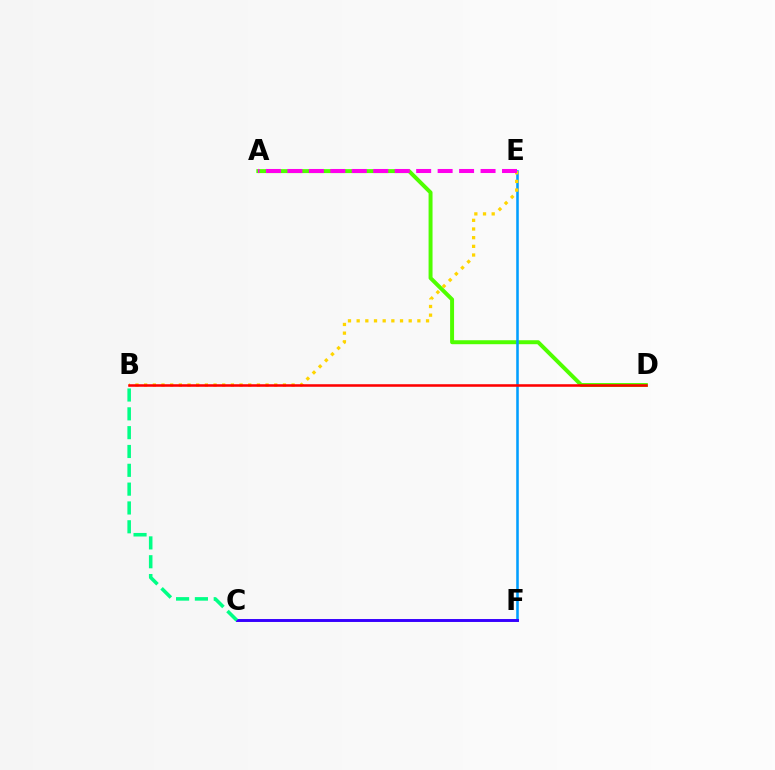{('A', 'D'): [{'color': '#4fff00', 'line_style': 'solid', 'thickness': 2.85}], ('E', 'F'): [{'color': '#009eff', 'line_style': 'solid', 'thickness': 1.84}], ('C', 'F'): [{'color': '#3700ff', 'line_style': 'solid', 'thickness': 2.11}], ('B', 'E'): [{'color': '#ffd500', 'line_style': 'dotted', 'thickness': 2.36}], ('B', 'C'): [{'color': '#00ff86', 'line_style': 'dashed', 'thickness': 2.56}], ('B', 'D'): [{'color': '#ff0000', 'line_style': 'solid', 'thickness': 1.84}], ('A', 'E'): [{'color': '#ff00ed', 'line_style': 'dashed', 'thickness': 2.92}]}